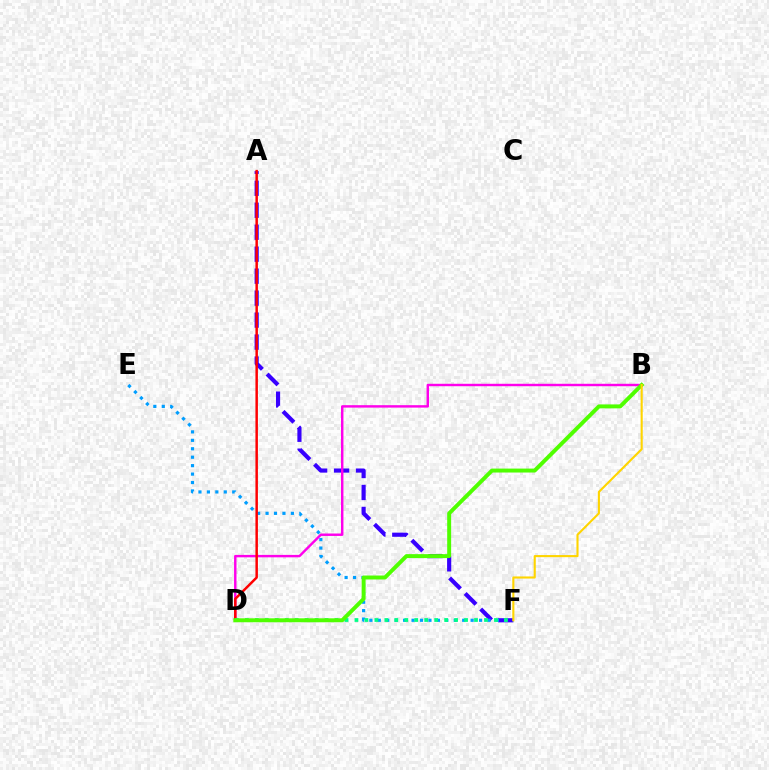{('A', 'F'): [{'color': '#3700ff', 'line_style': 'dashed', 'thickness': 2.99}], ('B', 'D'): [{'color': '#ff00ed', 'line_style': 'solid', 'thickness': 1.75}, {'color': '#4fff00', 'line_style': 'solid', 'thickness': 2.84}], ('E', 'F'): [{'color': '#009eff', 'line_style': 'dotted', 'thickness': 2.29}], ('A', 'D'): [{'color': '#ff0000', 'line_style': 'solid', 'thickness': 1.79}], ('D', 'F'): [{'color': '#00ff86', 'line_style': 'dotted', 'thickness': 2.71}], ('B', 'F'): [{'color': '#ffd500', 'line_style': 'solid', 'thickness': 1.52}]}